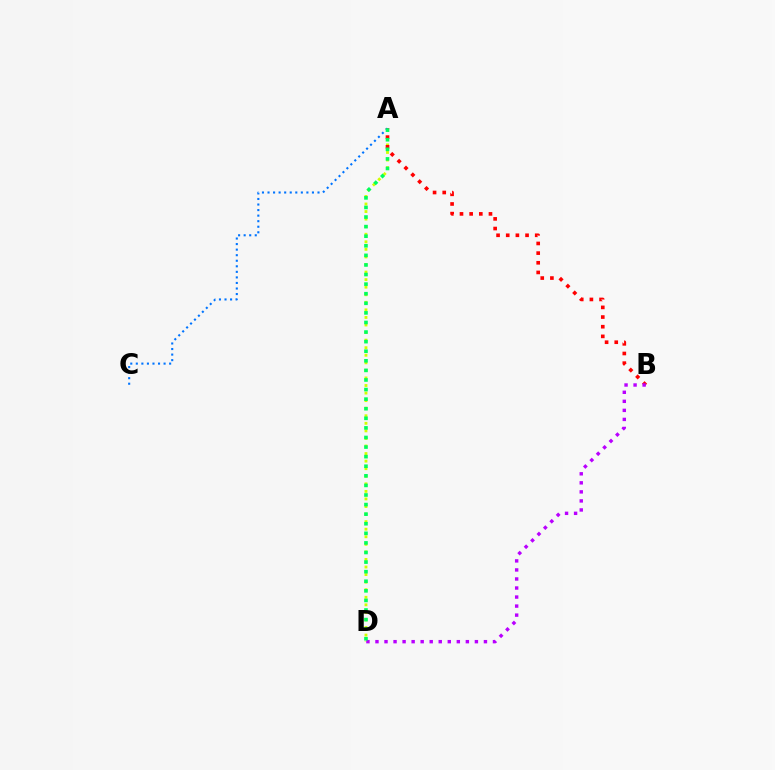{('A', 'D'): [{'color': '#d1ff00', 'line_style': 'dotted', 'thickness': 2.05}, {'color': '#00ff5c', 'line_style': 'dotted', 'thickness': 2.6}], ('A', 'B'): [{'color': '#ff0000', 'line_style': 'dotted', 'thickness': 2.63}], ('B', 'D'): [{'color': '#b900ff', 'line_style': 'dotted', 'thickness': 2.46}], ('A', 'C'): [{'color': '#0074ff', 'line_style': 'dotted', 'thickness': 1.51}]}